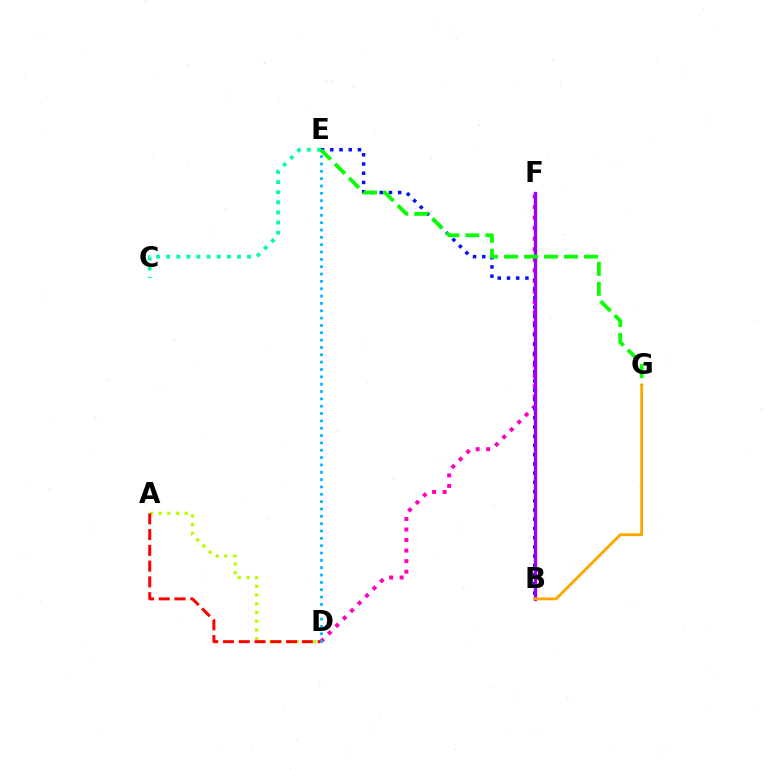{('A', 'D'): [{'color': '#b3ff00', 'line_style': 'dotted', 'thickness': 2.37}, {'color': '#ff0000', 'line_style': 'dashed', 'thickness': 2.14}], ('D', 'F'): [{'color': '#ff00bd', 'line_style': 'dotted', 'thickness': 2.86}], ('C', 'E'): [{'color': '#00ff9d', 'line_style': 'dotted', 'thickness': 2.75}], ('B', 'E'): [{'color': '#0010ff', 'line_style': 'dotted', 'thickness': 2.51}], ('B', 'F'): [{'color': '#9b00ff', 'line_style': 'solid', 'thickness': 2.38}], ('E', 'G'): [{'color': '#08ff00', 'line_style': 'dashed', 'thickness': 2.72}], ('D', 'E'): [{'color': '#00b5ff', 'line_style': 'dotted', 'thickness': 1.99}], ('B', 'G'): [{'color': '#ffa500', 'line_style': 'solid', 'thickness': 2.04}]}